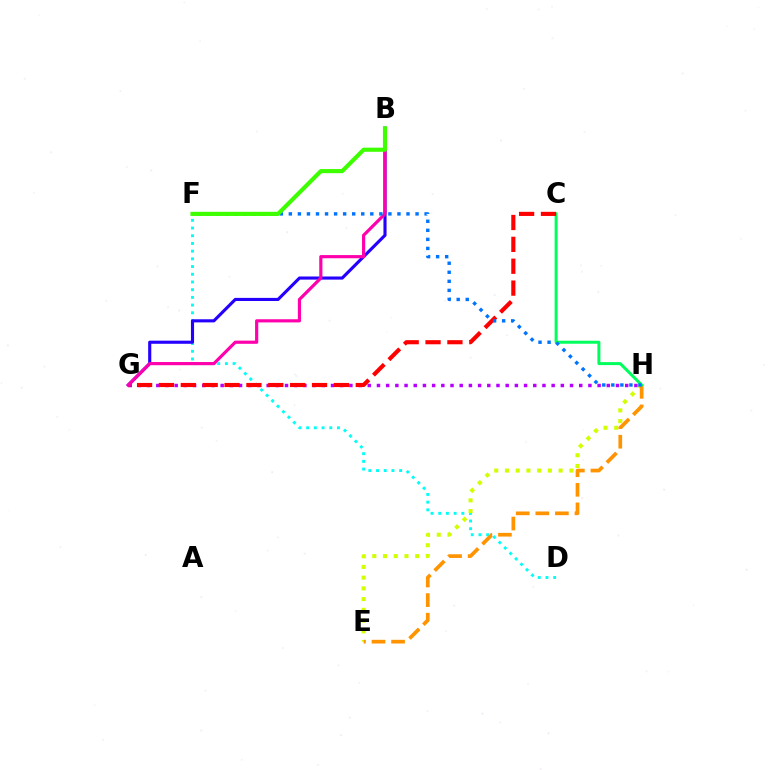{('D', 'F'): [{'color': '#00fff6', 'line_style': 'dotted', 'thickness': 2.09}], ('E', 'H'): [{'color': '#d1ff00', 'line_style': 'dotted', 'thickness': 2.92}, {'color': '#ff9400', 'line_style': 'dashed', 'thickness': 2.66}], ('B', 'G'): [{'color': '#2500ff', 'line_style': 'solid', 'thickness': 2.24}, {'color': '#ff00ac', 'line_style': 'solid', 'thickness': 2.28}], ('G', 'H'): [{'color': '#b900ff', 'line_style': 'dotted', 'thickness': 2.5}], ('C', 'H'): [{'color': '#00ff5c', 'line_style': 'solid', 'thickness': 2.16}], ('C', 'G'): [{'color': '#ff0000', 'line_style': 'dashed', 'thickness': 2.97}], ('F', 'H'): [{'color': '#0074ff', 'line_style': 'dotted', 'thickness': 2.46}], ('B', 'F'): [{'color': '#3dff00', 'line_style': 'solid', 'thickness': 2.97}]}